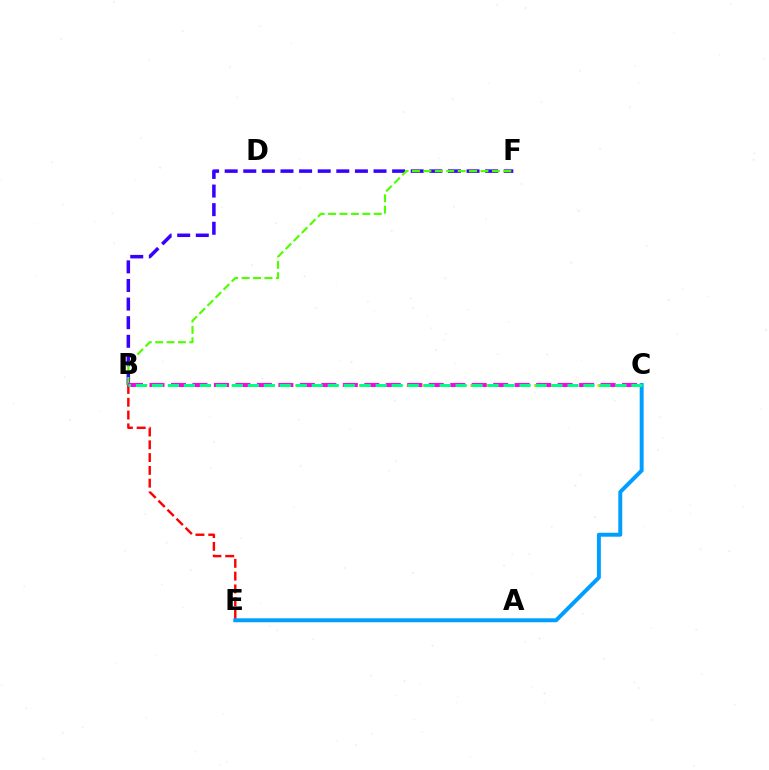{('B', 'E'): [{'color': '#ff0000', 'line_style': 'dashed', 'thickness': 1.74}], ('C', 'E'): [{'color': '#009eff', 'line_style': 'solid', 'thickness': 2.84}], ('B', 'F'): [{'color': '#3700ff', 'line_style': 'dashed', 'thickness': 2.53}, {'color': '#4fff00', 'line_style': 'dashed', 'thickness': 1.55}], ('B', 'C'): [{'color': '#ffd500', 'line_style': 'dotted', 'thickness': 2.16}, {'color': '#ff00ed', 'line_style': 'dashed', 'thickness': 2.92}, {'color': '#00ff86', 'line_style': 'dashed', 'thickness': 2.17}]}